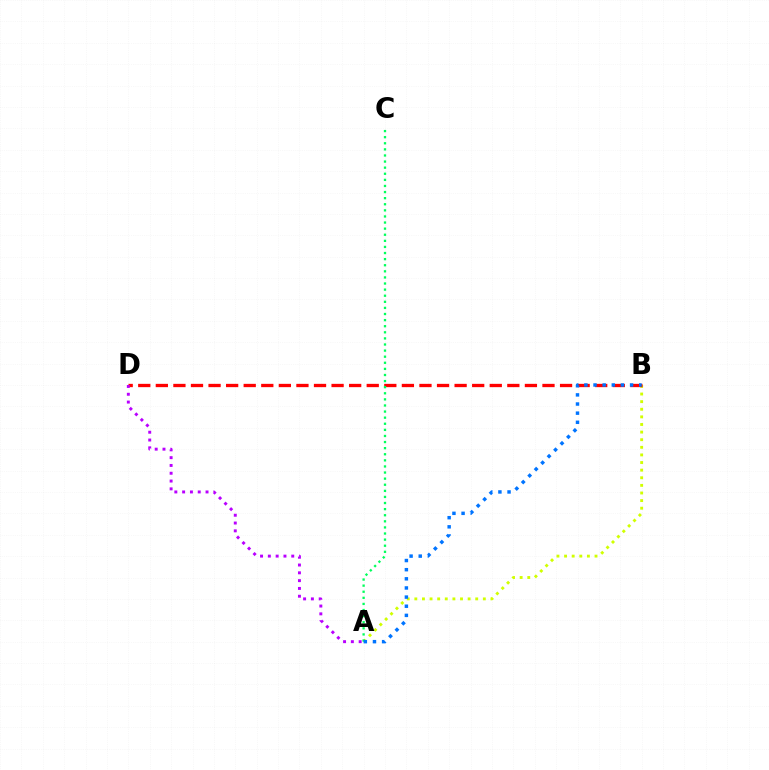{('A', 'B'): [{'color': '#d1ff00', 'line_style': 'dotted', 'thickness': 2.07}, {'color': '#0074ff', 'line_style': 'dotted', 'thickness': 2.48}], ('B', 'D'): [{'color': '#ff0000', 'line_style': 'dashed', 'thickness': 2.39}], ('A', 'C'): [{'color': '#00ff5c', 'line_style': 'dotted', 'thickness': 1.66}], ('A', 'D'): [{'color': '#b900ff', 'line_style': 'dotted', 'thickness': 2.12}]}